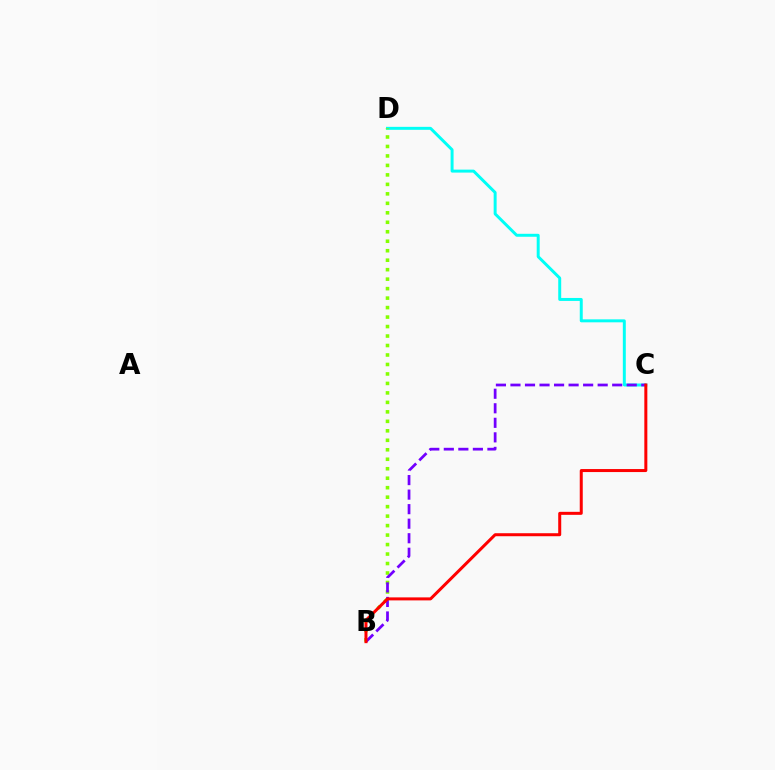{('C', 'D'): [{'color': '#00fff6', 'line_style': 'solid', 'thickness': 2.13}], ('B', 'D'): [{'color': '#84ff00', 'line_style': 'dotted', 'thickness': 2.58}], ('B', 'C'): [{'color': '#7200ff', 'line_style': 'dashed', 'thickness': 1.97}, {'color': '#ff0000', 'line_style': 'solid', 'thickness': 2.17}]}